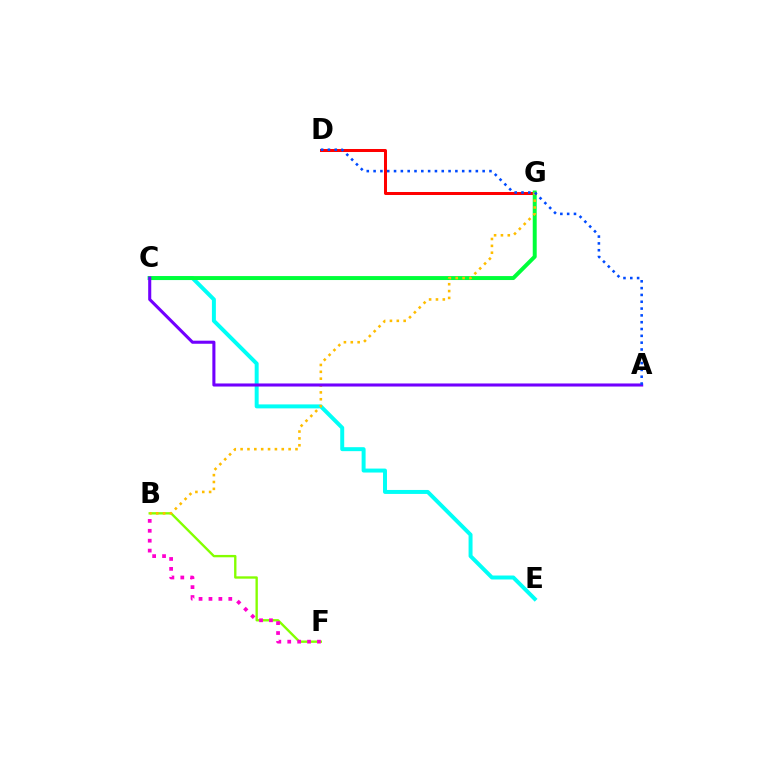{('B', 'F'): [{'color': '#84ff00', 'line_style': 'solid', 'thickness': 1.7}, {'color': '#ff00cf', 'line_style': 'dotted', 'thickness': 2.69}], ('D', 'G'): [{'color': '#ff0000', 'line_style': 'solid', 'thickness': 2.16}], ('C', 'E'): [{'color': '#00fff6', 'line_style': 'solid', 'thickness': 2.86}], ('C', 'G'): [{'color': '#00ff39', 'line_style': 'solid', 'thickness': 2.85}], ('B', 'G'): [{'color': '#ffbd00', 'line_style': 'dotted', 'thickness': 1.86}], ('A', 'C'): [{'color': '#7200ff', 'line_style': 'solid', 'thickness': 2.21}], ('A', 'D'): [{'color': '#004bff', 'line_style': 'dotted', 'thickness': 1.85}]}